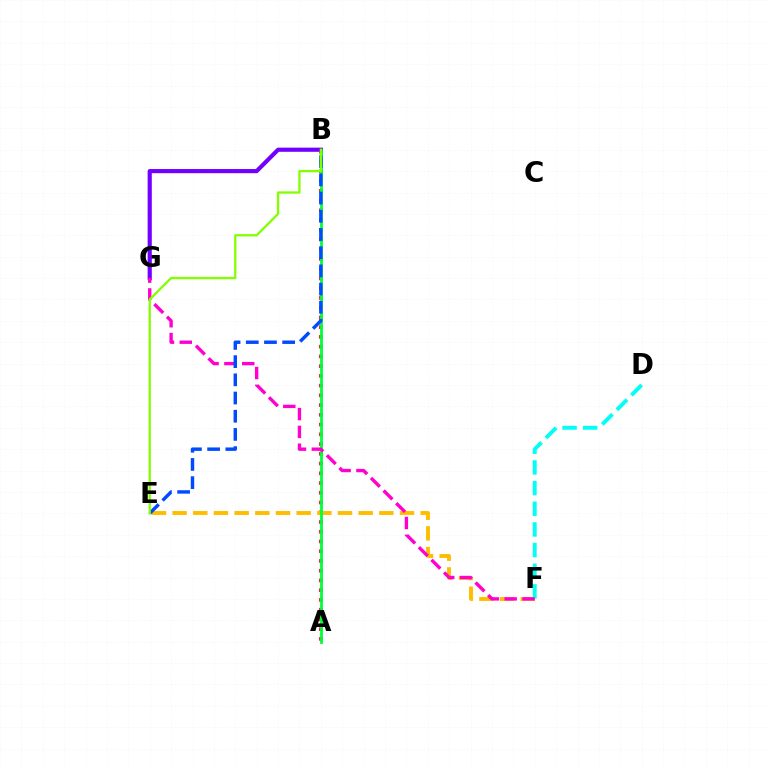{('A', 'B'): [{'color': '#ff0000', 'line_style': 'dotted', 'thickness': 2.65}, {'color': '#00ff39', 'line_style': 'solid', 'thickness': 2.02}], ('B', 'G'): [{'color': '#7200ff', 'line_style': 'solid', 'thickness': 2.99}], ('E', 'F'): [{'color': '#ffbd00', 'line_style': 'dashed', 'thickness': 2.81}], ('D', 'F'): [{'color': '#00fff6', 'line_style': 'dashed', 'thickness': 2.81}], ('F', 'G'): [{'color': '#ff00cf', 'line_style': 'dashed', 'thickness': 2.42}], ('B', 'E'): [{'color': '#004bff', 'line_style': 'dashed', 'thickness': 2.47}, {'color': '#84ff00', 'line_style': 'solid', 'thickness': 1.65}]}